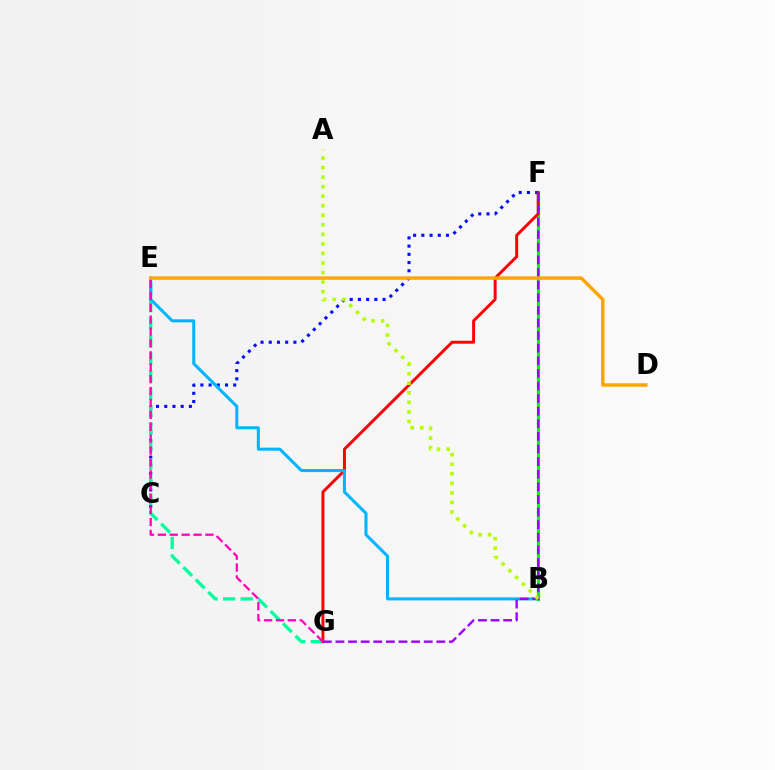{('B', 'F'): [{'color': '#08ff00', 'line_style': 'solid', 'thickness': 2.3}], ('C', 'F'): [{'color': '#0010ff', 'line_style': 'dotted', 'thickness': 2.23}], ('E', 'G'): [{'color': '#00ff9d', 'line_style': 'dashed', 'thickness': 2.38}, {'color': '#ff00bd', 'line_style': 'dashed', 'thickness': 1.62}], ('F', 'G'): [{'color': '#ff0000', 'line_style': 'solid', 'thickness': 2.12}, {'color': '#9b00ff', 'line_style': 'dashed', 'thickness': 1.71}], ('B', 'E'): [{'color': '#00b5ff', 'line_style': 'solid', 'thickness': 2.18}], ('D', 'E'): [{'color': '#ffa500', 'line_style': 'solid', 'thickness': 2.49}], ('A', 'B'): [{'color': '#b3ff00', 'line_style': 'dotted', 'thickness': 2.59}]}